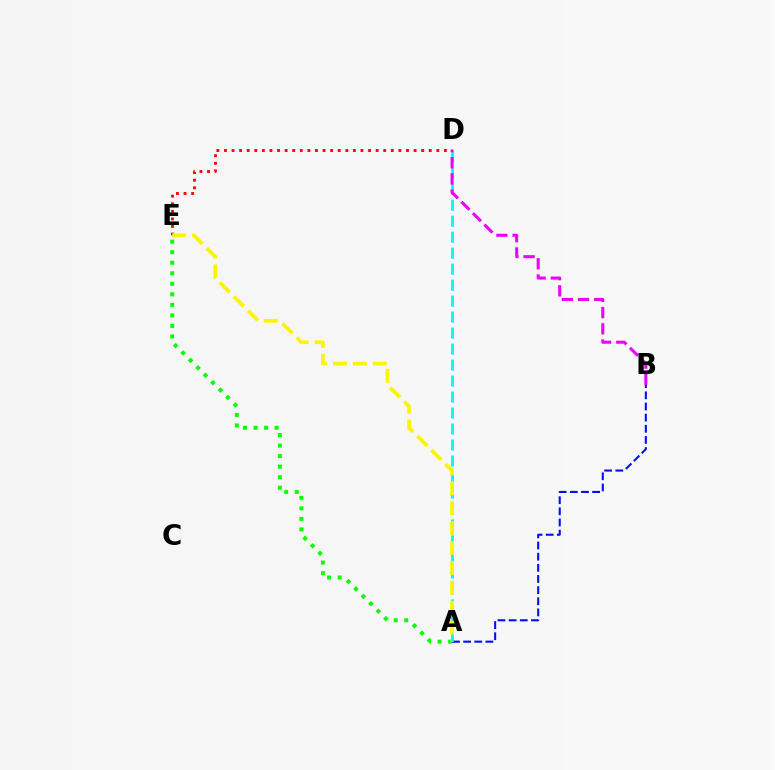{('D', 'E'): [{'color': '#ff0000', 'line_style': 'dotted', 'thickness': 2.06}], ('A', 'D'): [{'color': '#00fff6', 'line_style': 'dashed', 'thickness': 2.17}], ('A', 'E'): [{'color': '#08ff00', 'line_style': 'dotted', 'thickness': 2.86}, {'color': '#fcf500', 'line_style': 'dashed', 'thickness': 2.7}], ('A', 'B'): [{'color': '#0010ff', 'line_style': 'dashed', 'thickness': 1.51}], ('B', 'D'): [{'color': '#ee00ff', 'line_style': 'dashed', 'thickness': 2.2}]}